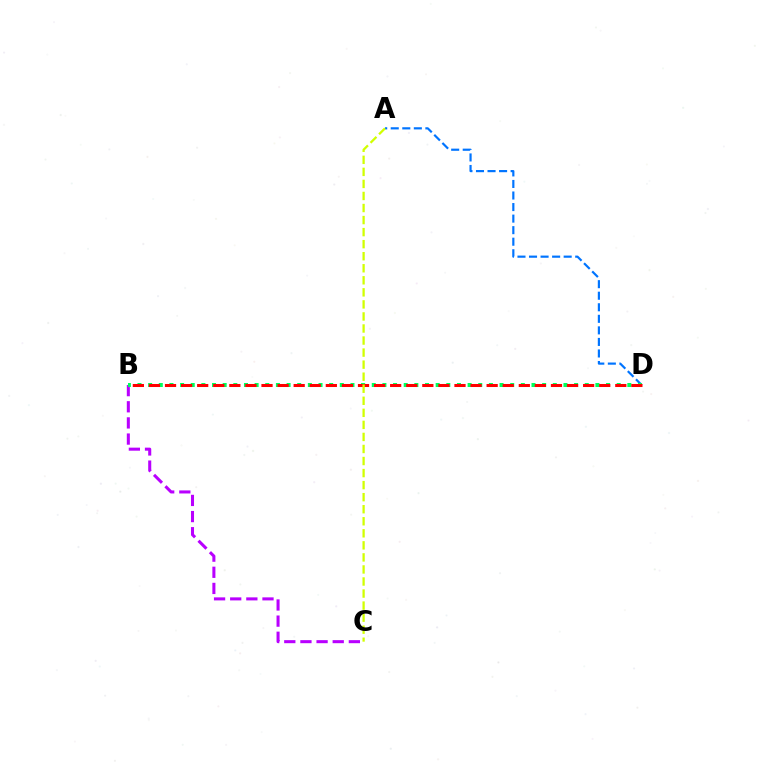{('B', 'C'): [{'color': '#b900ff', 'line_style': 'dashed', 'thickness': 2.19}], ('A', 'D'): [{'color': '#0074ff', 'line_style': 'dashed', 'thickness': 1.57}], ('B', 'D'): [{'color': '#00ff5c', 'line_style': 'dotted', 'thickness': 2.89}, {'color': '#ff0000', 'line_style': 'dashed', 'thickness': 2.18}], ('A', 'C'): [{'color': '#d1ff00', 'line_style': 'dashed', 'thickness': 1.64}]}